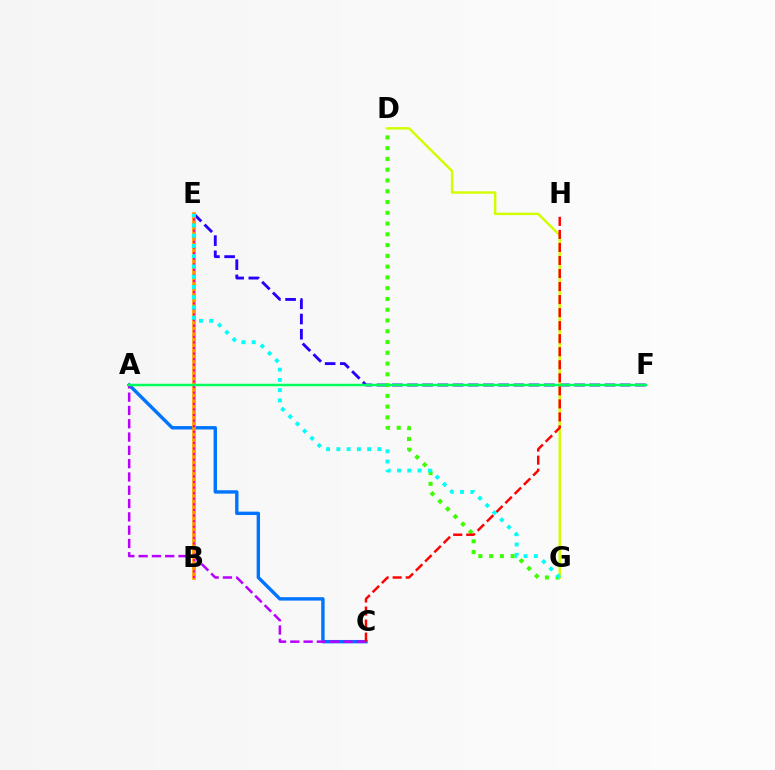{('E', 'F'): [{'color': '#2500ff', 'line_style': 'dashed', 'thickness': 2.06}], ('D', 'G'): [{'color': '#3dff00', 'line_style': 'dotted', 'thickness': 2.93}, {'color': '#d1ff00', 'line_style': 'solid', 'thickness': 1.77}], ('A', 'C'): [{'color': '#0074ff', 'line_style': 'solid', 'thickness': 2.44}, {'color': '#b900ff', 'line_style': 'dashed', 'thickness': 1.81}], ('C', 'H'): [{'color': '#ff0000', 'line_style': 'dashed', 'thickness': 1.77}], ('B', 'E'): [{'color': '#ff9400', 'line_style': 'solid', 'thickness': 2.63}, {'color': '#ff00ac', 'line_style': 'dotted', 'thickness': 1.52}], ('A', 'F'): [{'color': '#00ff5c', 'line_style': 'solid', 'thickness': 1.79}], ('E', 'G'): [{'color': '#00fff6', 'line_style': 'dotted', 'thickness': 2.79}]}